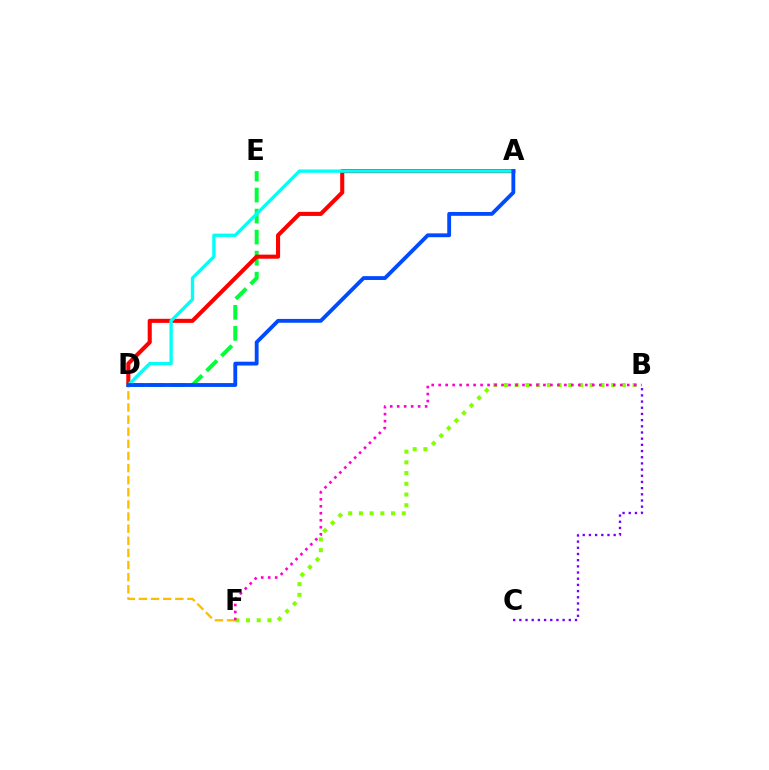{('B', 'C'): [{'color': '#7200ff', 'line_style': 'dotted', 'thickness': 1.68}], ('D', 'F'): [{'color': '#ffbd00', 'line_style': 'dashed', 'thickness': 1.65}], ('D', 'E'): [{'color': '#00ff39', 'line_style': 'dashed', 'thickness': 2.86}], ('B', 'F'): [{'color': '#84ff00', 'line_style': 'dotted', 'thickness': 2.91}, {'color': '#ff00cf', 'line_style': 'dotted', 'thickness': 1.9}], ('A', 'D'): [{'color': '#ff0000', 'line_style': 'solid', 'thickness': 2.94}, {'color': '#00fff6', 'line_style': 'solid', 'thickness': 2.39}, {'color': '#004bff', 'line_style': 'solid', 'thickness': 2.76}]}